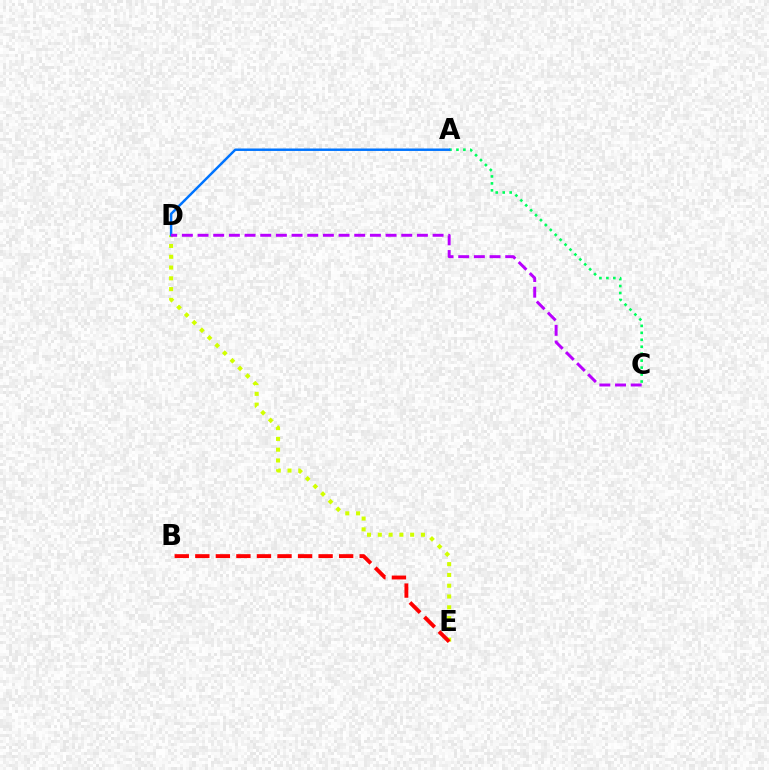{('D', 'E'): [{'color': '#d1ff00', 'line_style': 'dotted', 'thickness': 2.93}], ('B', 'E'): [{'color': '#ff0000', 'line_style': 'dashed', 'thickness': 2.79}], ('A', 'C'): [{'color': '#00ff5c', 'line_style': 'dotted', 'thickness': 1.89}], ('A', 'D'): [{'color': '#0074ff', 'line_style': 'solid', 'thickness': 1.77}], ('C', 'D'): [{'color': '#b900ff', 'line_style': 'dashed', 'thickness': 2.13}]}